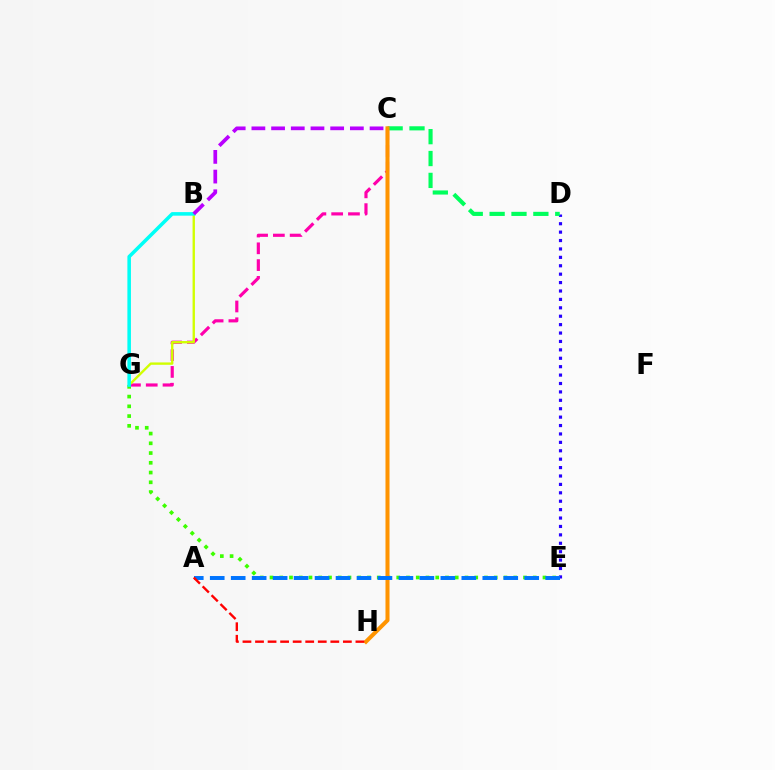{('E', 'G'): [{'color': '#3dff00', 'line_style': 'dotted', 'thickness': 2.65}], ('D', 'E'): [{'color': '#2500ff', 'line_style': 'dotted', 'thickness': 2.28}], ('C', 'G'): [{'color': '#ff00ac', 'line_style': 'dashed', 'thickness': 2.28}], ('C', 'D'): [{'color': '#00ff5c', 'line_style': 'dashed', 'thickness': 2.97}], ('B', 'G'): [{'color': '#d1ff00', 'line_style': 'solid', 'thickness': 1.7}, {'color': '#00fff6', 'line_style': 'solid', 'thickness': 2.56}], ('C', 'H'): [{'color': '#ff9400', 'line_style': 'solid', 'thickness': 2.91}], ('A', 'E'): [{'color': '#0074ff', 'line_style': 'dashed', 'thickness': 2.85}], ('A', 'H'): [{'color': '#ff0000', 'line_style': 'dashed', 'thickness': 1.7}], ('B', 'C'): [{'color': '#b900ff', 'line_style': 'dashed', 'thickness': 2.68}]}